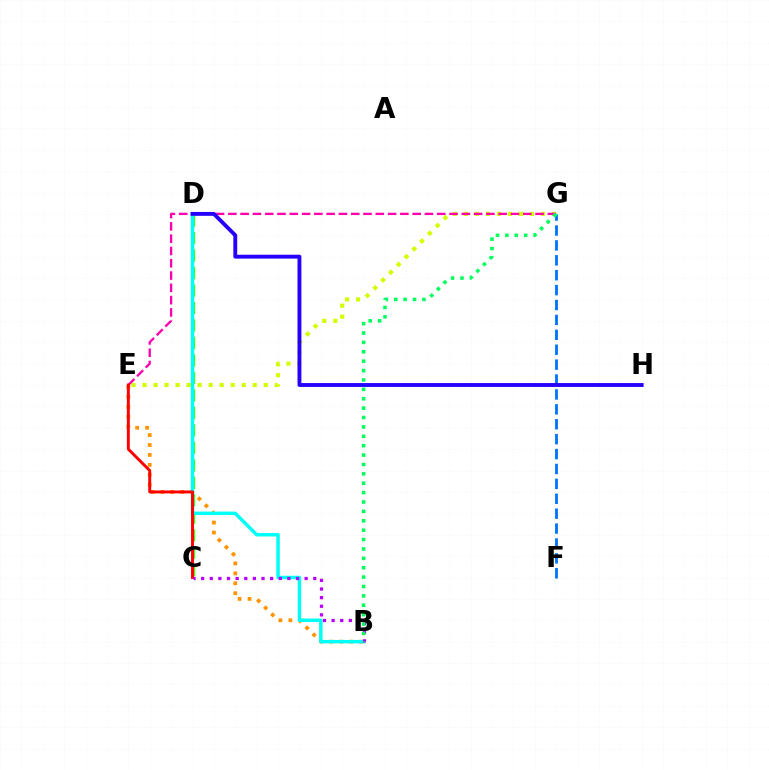{('E', 'G'): [{'color': '#d1ff00', 'line_style': 'dotted', 'thickness': 2.99}, {'color': '#ff00ac', 'line_style': 'dashed', 'thickness': 1.67}], ('B', 'E'): [{'color': '#ff9400', 'line_style': 'dotted', 'thickness': 2.7}], ('C', 'D'): [{'color': '#3dff00', 'line_style': 'dashed', 'thickness': 2.38}], ('B', 'D'): [{'color': '#00fff6', 'line_style': 'solid', 'thickness': 2.5}], ('F', 'G'): [{'color': '#0074ff', 'line_style': 'dashed', 'thickness': 2.02}], ('C', 'E'): [{'color': '#ff0000', 'line_style': 'solid', 'thickness': 2.11}], ('D', 'H'): [{'color': '#2500ff', 'line_style': 'solid', 'thickness': 2.79}], ('B', 'C'): [{'color': '#b900ff', 'line_style': 'dotted', 'thickness': 2.34}], ('B', 'G'): [{'color': '#00ff5c', 'line_style': 'dotted', 'thickness': 2.55}]}